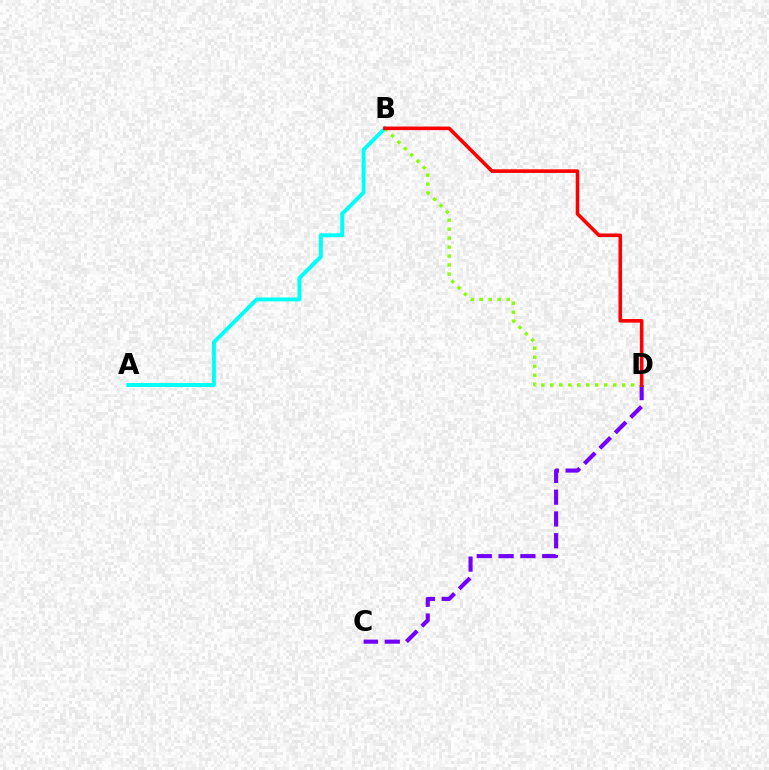{('C', 'D'): [{'color': '#7200ff', 'line_style': 'dashed', 'thickness': 2.96}], ('A', 'B'): [{'color': '#00fff6', 'line_style': 'solid', 'thickness': 2.84}], ('B', 'D'): [{'color': '#84ff00', 'line_style': 'dotted', 'thickness': 2.44}, {'color': '#ff0000', 'line_style': 'solid', 'thickness': 2.59}]}